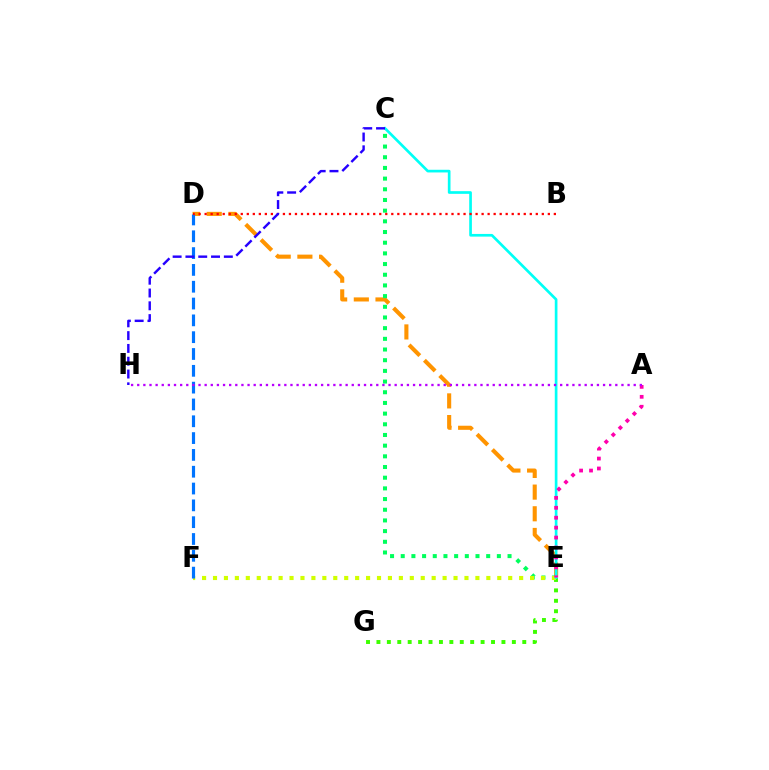{('D', 'E'): [{'color': '#ff9400', 'line_style': 'dashed', 'thickness': 2.94}], ('C', 'E'): [{'color': '#00ff5c', 'line_style': 'dotted', 'thickness': 2.9}, {'color': '#00fff6', 'line_style': 'solid', 'thickness': 1.93}], ('E', 'G'): [{'color': '#3dff00', 'line_style': 'dotted', 'thickness': 2.83}], ('E', 'F'): [{'color': '#d1ff00', 'line_style': 'dotted', 'thickness': 2.97}], ('A', 'E'): [{'color': '#ff00ac', 'line_style': 'dotted', 'thickness': 2.7}], ('D', 'F'): [{'color': '#0074ff', 'line_style': 'dashed', 'thickness': 2.28}], ('A', 'H'): [{'color': '#b900ff', 'line_style': 'dotted', 'thickness': 1.67}], ('B', 'D'): [{'color': '#ff0000', 'line_style': 'dotted', 'thickness': 1.64}], ('C', 'H'): [{'color': '#2500ff', 'line_style': 'dashed', 'thickness': 1.74}]}